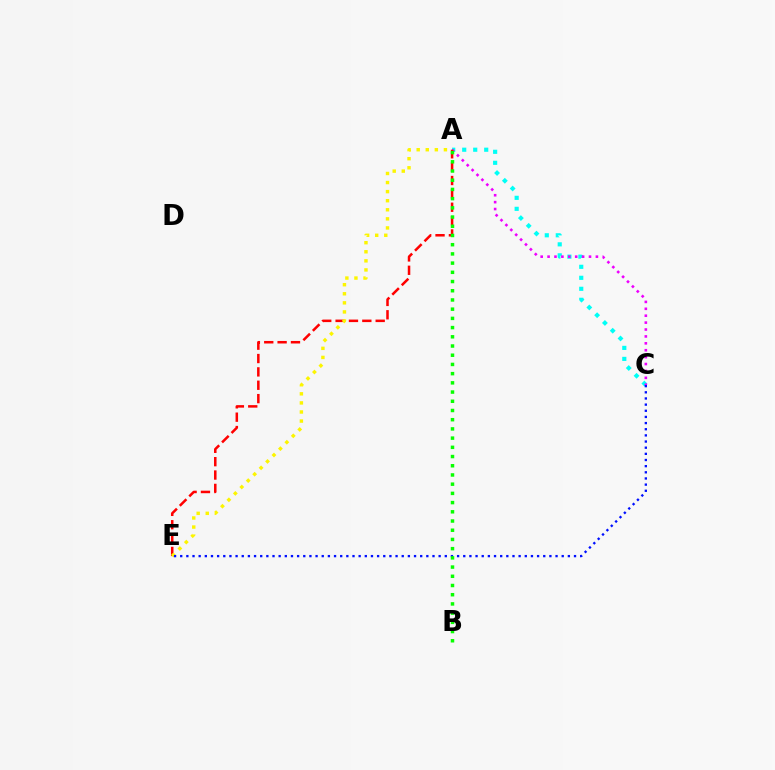{('A', 'C'): [{'color': '#00fff6', 'line_style': 'dotted', 'thickness': 2.99}, {'color': '#ee00ff', 'line_style': 'dotted', 'thickness': 1.88}], ('A', 'E'): [{'color': '#ff0000', 'line_style': 'dashed', 'thickness': 1.82}, {'color': '#fcf500', 'line_style': 'dotted', 'thickness': 2.47}], ('C', 'E'): [{'color': '#0010ff', 'line_style': 'dotted', 'thickness': 1.67}], ('A', 'B'): [{'color': '#08ff00', 'line_style': 'dotted', 'thickness': 2.5}]}